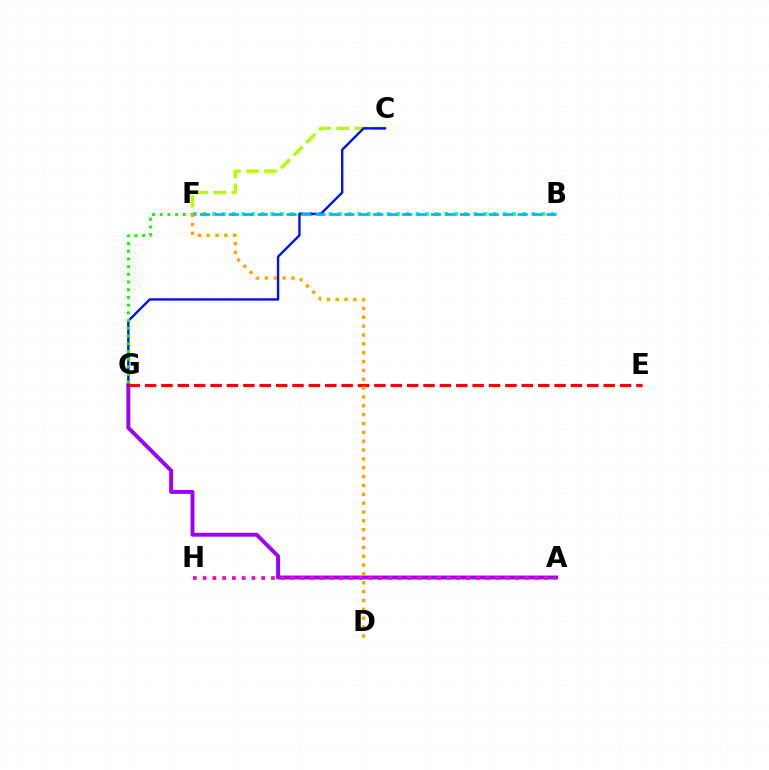{('C', 'F'): [{'color': '#b3ff00', 'line_style': 'dashed', 'thickness': 2.45}], ('A', 'G'): [{'color': '#9b00ff', 'line_style': 'solid', 'thickness': 2.82}], ('B', 'F'): [{'color': '#00ff9d', 'line_style': 'dotted', 'thickness': 2.63}, {'color': '#00b5ff', 'line_style': 'dashed', 'thickness': 1.96}], ('C', 'G'): [{'color': '#0010ff', 'line_style': 'solid', 'thickness': 1.71}], ('F', 'G'): [{'color': '#08ff00', 'line_style': 'dotted', 'thickness': 2.09}], ('E', 'G'): [{'color': '#ff0000', 'line_style': 'dashed', 'thickness': 2.23}], ('A', 'H'): [{'color': '#ff00bd', 'line_style': 'dotted', 'thickness': 2.65}], ('D', 'F'): [{'color': '#ffa500', 'line_style': 'dotted', 'thickness': 2.4}]}